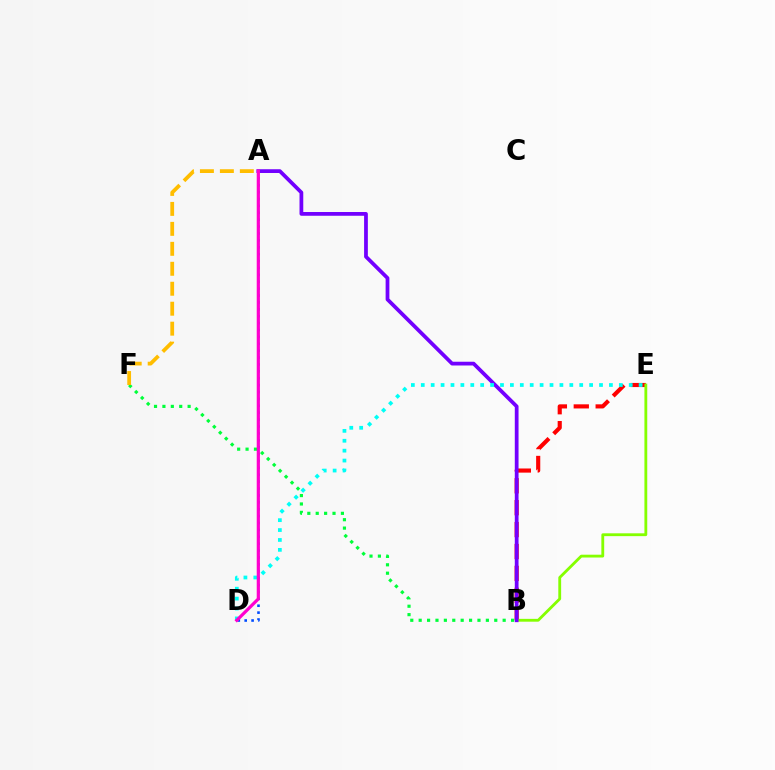{('A', 'D'): [{'color': '#004bff', 'line_style': 'dotted', 'thickness': 1.87}, {'color': '#ff00cf', 'line_style': 'solid', 'thickness': 2.31}], ('B', 'E'): [{'color': '#ff0000', 'line_style': 'dashed', 'thickness': 2.98}, {'color': '#84ff00', 'line_style': 'solid', 'thickness': 2.03}], ('B', 'F'): [{'color': '#00ff39', 'line_style': 'dotted', 'thickness': 2.28}], ('A', 'F'): [{'color': '#ffbd00', 'line_style': 'dashed', 'thickness': 2.71}], ('A', 'B'): [{'color': '#7200ff', 'line_style': 'solid', 'thickness': 2.7}], ('D', 'E'): [{'color': '#00fff6', 'line_style': 'dotted', 'thickness': 2.69}]}